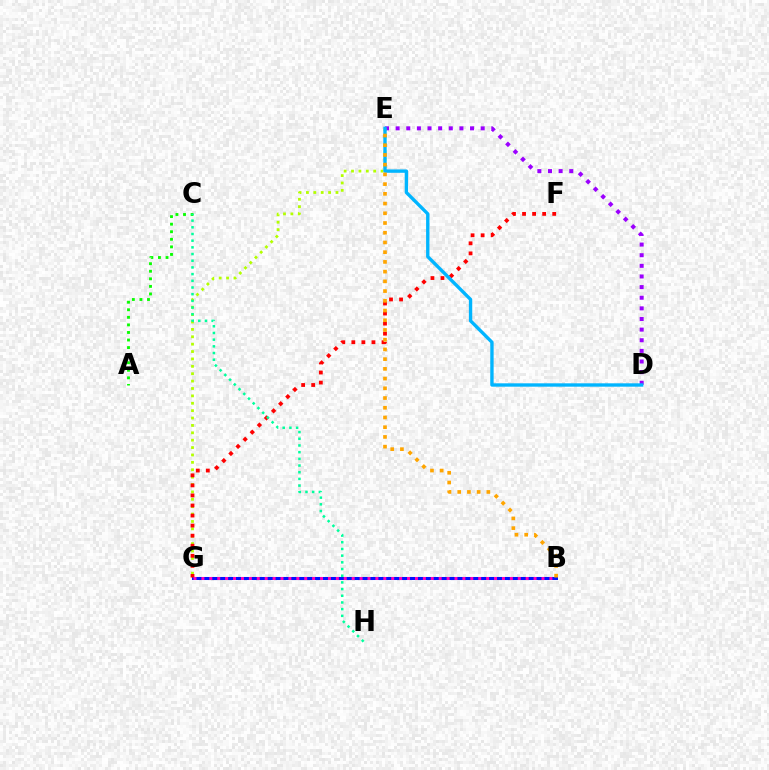{('D', 'E'): [{'color': '#9b00ff', 'line_style': 'dotted', 'thickness': 2.89}, {'color': '#00b5ff', 'line_style': 'solid', 'thickness': 2.42}], ('B', 'G'): [{'color': '#0010ff', 'line_style': 'solid', 'thickness': 2.2}, {'color': '#ff00bd', 'line_style': 'dotted', 'thickness': 2.15}], ('E', 'G'): [{'color': '#b3ff00', 'line_style': 'dotted', 'thickness': 2.01}], ('F', 'G'): [{'color': '#ff0000', 'line_style': 'dotted', 'thickness': 2.73}], ('A', 'C'): [{'color': '#08ff00', 'line_style': 'dotted', 'thickness': 2.06}], ('C', 'H'): [{'color': '#00ff9d', 'line_style': 'dotted', 'thickness': 1.82}], ('B', 'E'): [{'color': '#ffa500', 'line_style': 'dotted', 'thickness': 2.64}]}